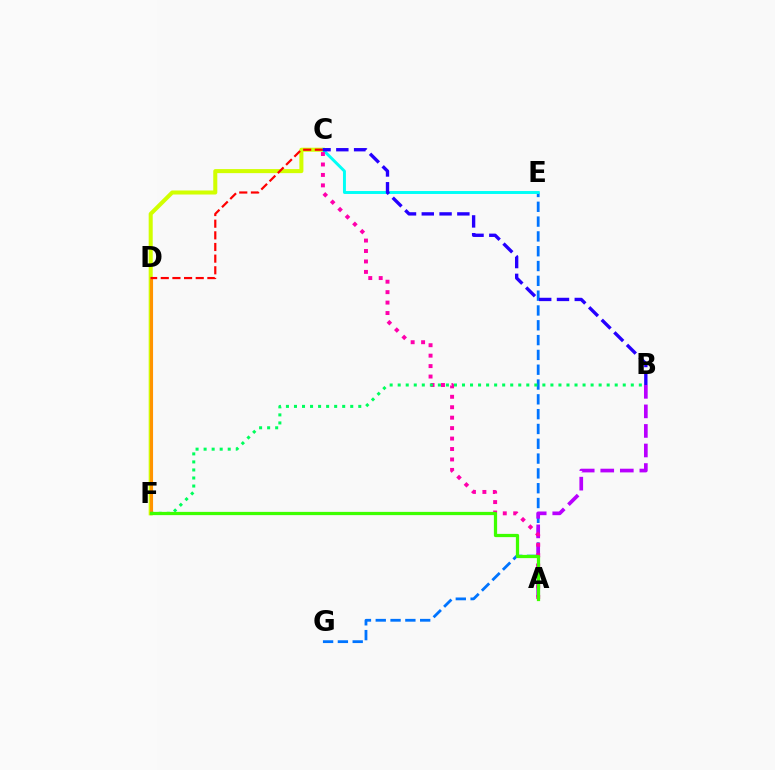{('E', 'G'): [{'color': '#0074ff', 'line_style': 'dashed', 'thickness': 2.01}], ('C', 'F'): [{'color': '#d1ff00', 'line_style': 'solid', 'thickness': 2.91}], ('C', 'E'): [{'color': '#00fff6', 'line_style': 'solid', 'thickness': 2.12}], ('A', 'B'): [{'color': '#b900ff', 'line_style': 'dashed', 'thickness': 2.66}], ('B', 'C'): [{'color': '#2500ff', 'line_style': 'dashed', 'thickness': 2.42}], ('D', 'F'): [{'color': '#ff9400', 'line_style': 'solid', 'thickness': 2.25}], ('C', 'D'): [{'color': '#ff0000', 'line_style': 'dashed', 'thickness': 1.58}], ('A', 'C'): [{'color': '#ff00ac', 'line_style': 'dotted', 'thickness': 2.84}], ('B', 'F'): [{'color': '#00ff5c', 'line_style': 'dotted', 'thickness': 2.18}], ('A', 'F'): [{'color': '#3dff00', 'line_style': 'solid', 'thickness': 2.34}]}